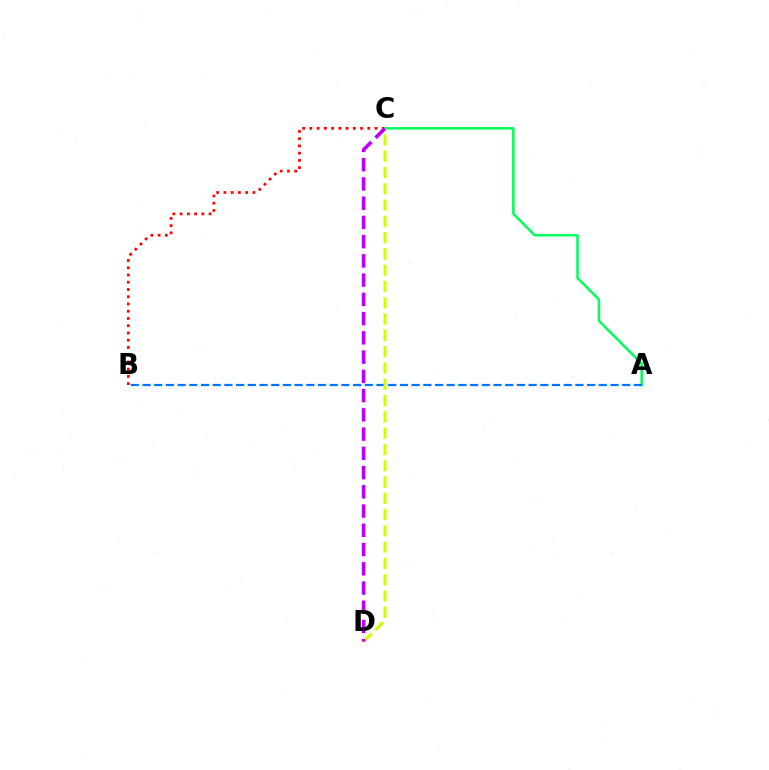{('B', 'C'): [{'color': '#ff0000', 'line_style': 'dotted', 'thickness': 1.97}], ('A', 'C'): [{'color': '#00ff5c', 'line_style': 'solid', 'thickness': 1.81}], ('A', 'B'): [{'color': '#0074ff', 'line_style': 'dashed', 'thickness': 1.59}], ('C', 'D'): [{'color': '#d1ff00', 'line_style': 'dashed', 'thickness': 2.21}, {'color': '#b900ff', 'line_style': 'dashed', 'thickness': 2.61}]}